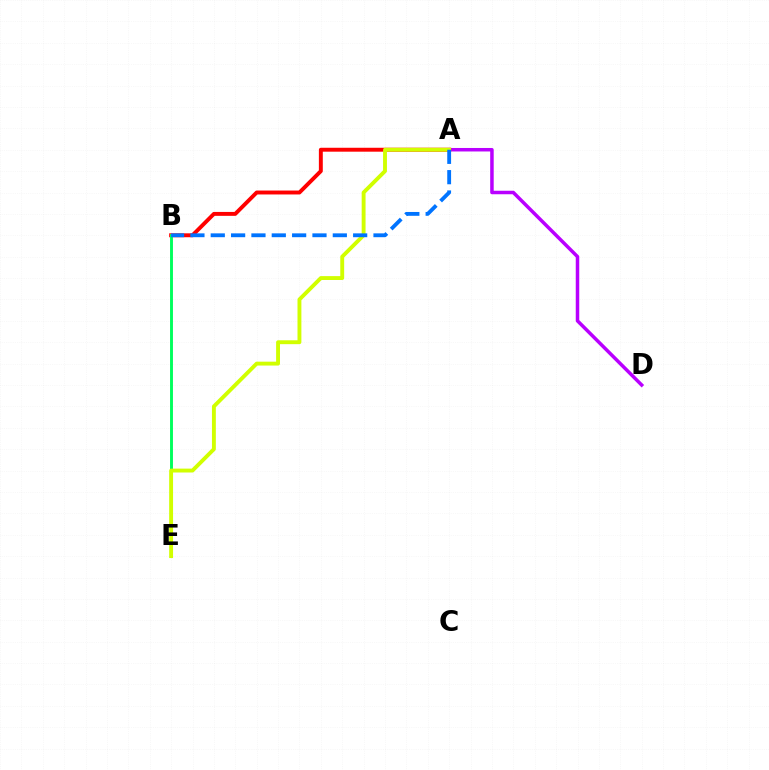{('A', 'D'): [{'color': '#b900ff', 'line_style': 'solid', 'thickness': 2.52}], ('A', 'B'): [{'color': '#ff0000', 'line_style': 'solid', 'thickness': 2.82}, {'color': '#0074ff', 'line_style': 'dashed', 'thickness': 2.76}], ('B', 'E'): [{'color': '#00ff5c', 'line_style': 'solid', 'thickness': 2.09}], ('A', 'E'): [{'color': '#d1ff00', 'line_style': 'solid', 'thickness': 2.8}]}